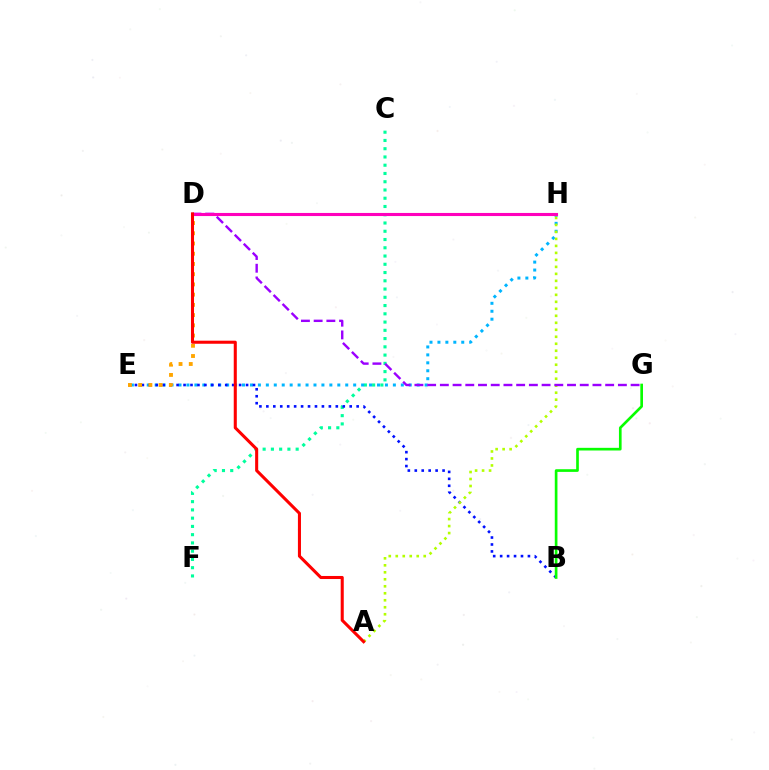{('C', 'F'): [{'color': '#00ff9d', 'line_style': 'dotted', 'thickness': 2.24}], ('E', 'H'): [{'color': '#00b5ff', 'line_style': 'dotted', 'thickness': 2.16}], ('B', 'E'): [{'color': '#0010ff', 'line_style': 'dotted', 'thickness': 1.89}], ('D', 'E'): [{'color': '#ffa500', 'line_style': 'dotted', 'thickness': 2.78}], ('A', 'H'): [{'color': '#b3ff00', 'line_style': 'dotted', 'thickness': 1.9}], ('D', 'G'): [{'color': '#9b00ff', 'line_style': 'dashed', 'thickness': 1.73}], ('D', 'H'): [{'color': '#ff00bd', 'line_style': 'solid', 'thickness': 2.23}], ('A', 'D'): [{'color': '#ff0000', 'line_style': 'solid', 'thickness': 2.2}], ('B', 'G'): [{'color': '#08ff00', 'line_style': 'solid', 'thickness': 1.92}]}